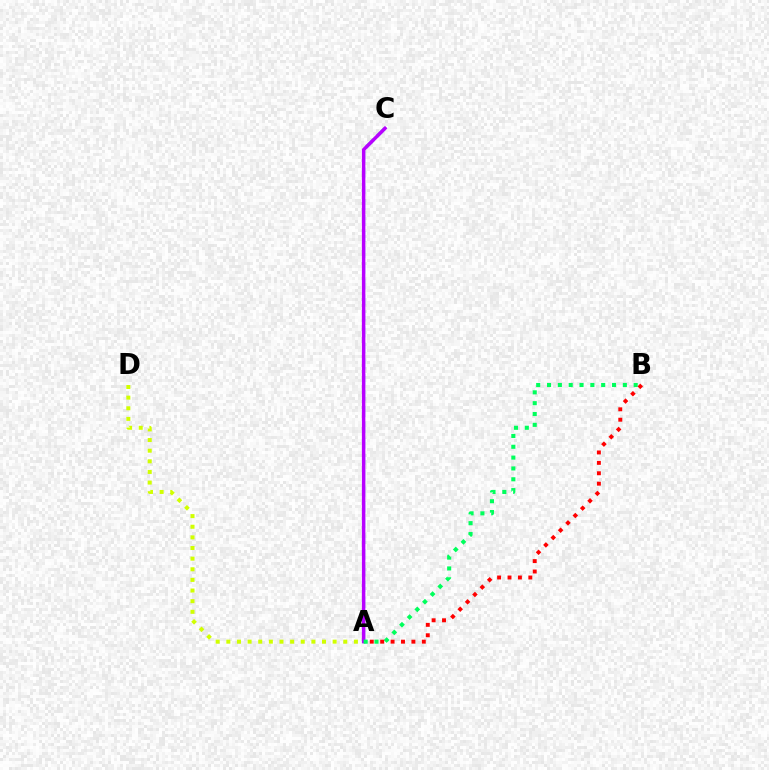{('A', 'C'): [{'color': '#0074ff', 'line_style': 'dashed', 'thickness': 2.16}, {'color': '#b900ff', 'line_style': 'solid', 'thickness': 2.48}], ('A', 'D'): [{'color': '#d1ff00', 'line_style': 'dotted', 'thickness': 2.89}], ('A', 'B'): [{'color': '#00ff5c', 'line_style': 'dotted', 'thickness': 2.94}, {'color': '#ff0000', 'line_style': 'dotted', 'thickness': 2.83}]}